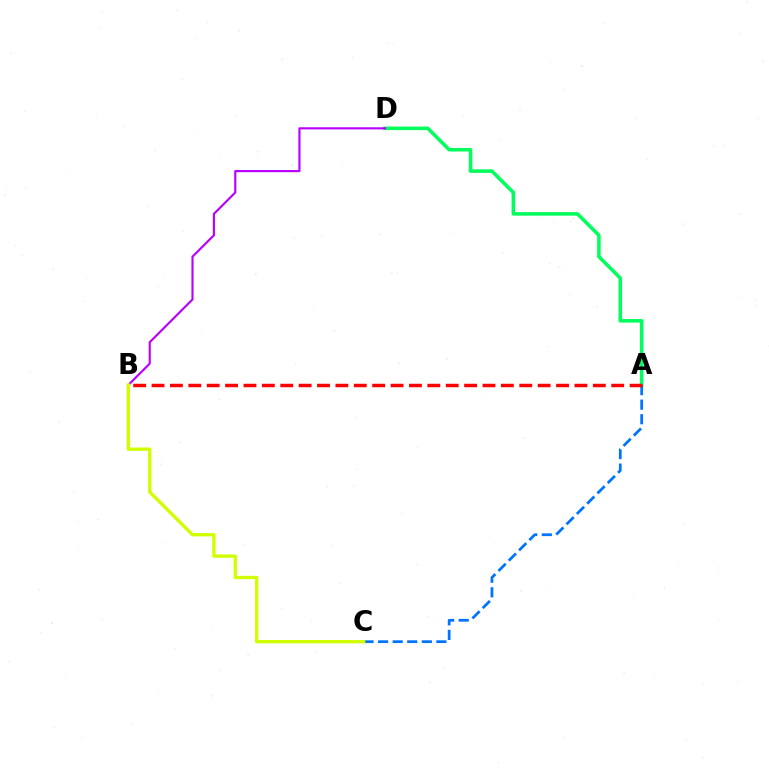{('A', 'D'): [{'color': '#00ff5c', 'line_style': 'solid', 'thickness': 2.55}], ('B', 'D'): [{'color': '#b900ff', 'line_style': 'solid', 'thickness': 1.54}], ('A', 'C'): [{'color': '#0074ff', 'line_style': 'dashed', 'thickness': 1.98}], ('B', 'C'): [{'color': '#d1ff00', 'line_style': 'solid', 'thickness': 2.41}], ('A', 'B'): [{'color': '#ff0000', 'line_style': 'dashed', 'thickness': 2.5}]}